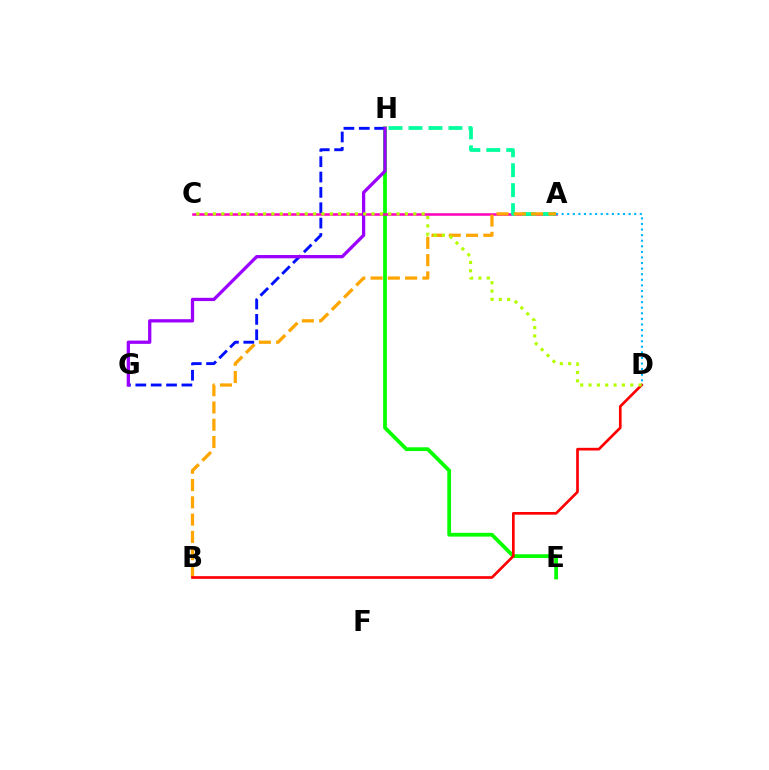{('E', 'H'): [{'color': '#08ff00', 'line_style': 'solid', 'thickness': 2.71}], ('A', 'C'): [{'color': '#ff00bd', 'line_style': 'solid', 'thickness': 1.82}], ('A', 'H'): [{'color': '#00ff9d', 'line_style': 'dashed', 'thickness': 2.71}], ('A', 'B'): [{'color': '#ffa500', 'line_style': 'dashed', 'thickness': 2.35}], ('G', 'H'): [{'color': '#0010ff', 'line_style': 'dashed', 'thickness': 2.09}, {'color': '#9b00ff', 'line_style': 'solid', 'thickness': 2.36}], ('B', 'D'): [{'color': '#ff0000', 'line_style': 'solid', 'thickness': 1.93}], ('A', 'D'): [{'color': '#00b5ff', 'line_style': 'dotted', 'thickness': 1.52}], ('C', 'D'): [{'color': '#b3ff00', 'line_style': 'dotted', 'thickness': 2.27}]}